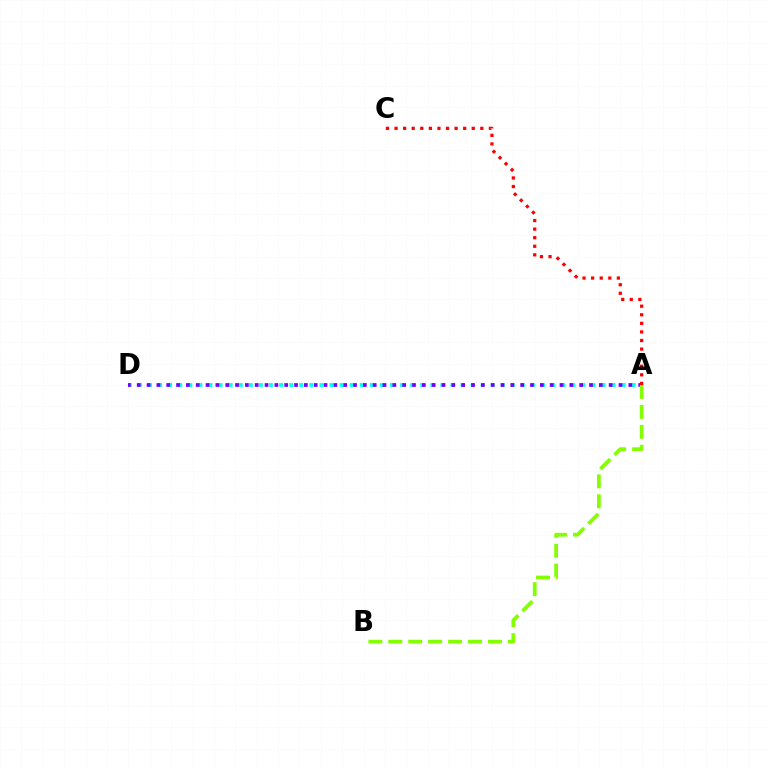{('A', 'D'): [{'color': '#00fff6', 'line_style': 'dotted', 'thickness': 2.74}, {'color': '#7200ff', 'line_style': 'dotted', 'thickness': 2.67}], ('A', 'B'): [{'color': '#84ff00', 'line_style': 'dashed', 'thickness': 2.71}], ('A', 'C'): [{'color': '#ff0000', 'line_style': 'dotted', 'thickness': 2.33}]}